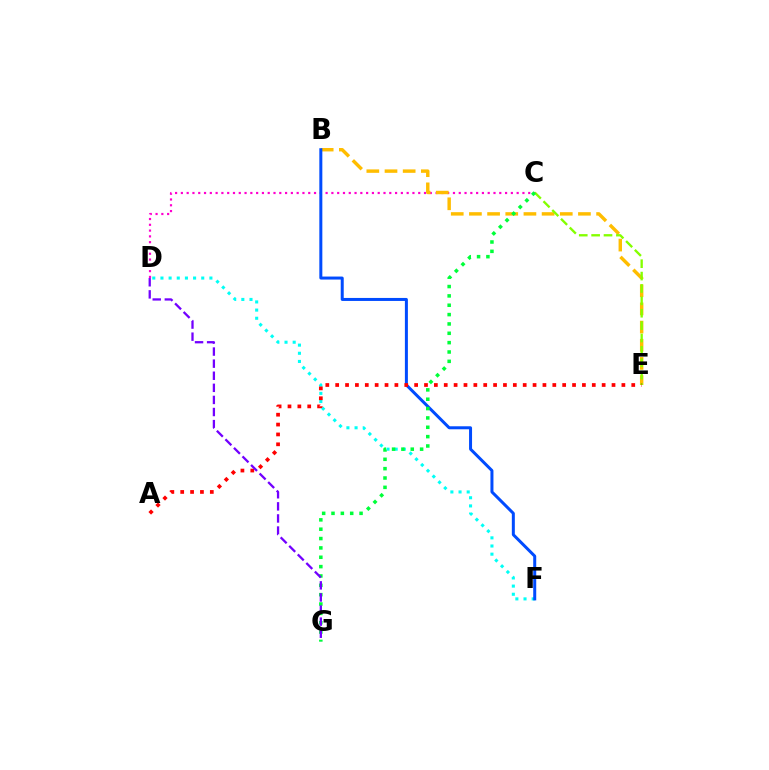{('C', 'D'): [{'color': '#ff00cf', 'line_style': 'dotted', 'thickness': 1.57}], ('D', 'F'): [{'color': '#00fff6', 'line_style': 'dotted', 'thickness': 2.22}], ('B', 'E'): [{'color': '#ffbd00', 'line_style': 'dashed', 'thickness': 2.47}], ('C', 'E'): [{'color': '#84ff00', 'line_style': 'dashed', 'thickness': 1.68}], ('B', 'F'): [{'color': '#004bff', 'line_style': 'solid', 'thickness': 2.16}], ('C', 'G'): [{'color': '#00ff39', 'line_style': 'dotted', 'thickness': 2.54}], ('A', 'E'): [{'color': '#ff0000', 'line_style': 'dotted', 'thickness': 2.68}], ('D', 'G'): [{'color': '#7200ff', 'line_style': 'dashed', 'thickness': 1.64}]}